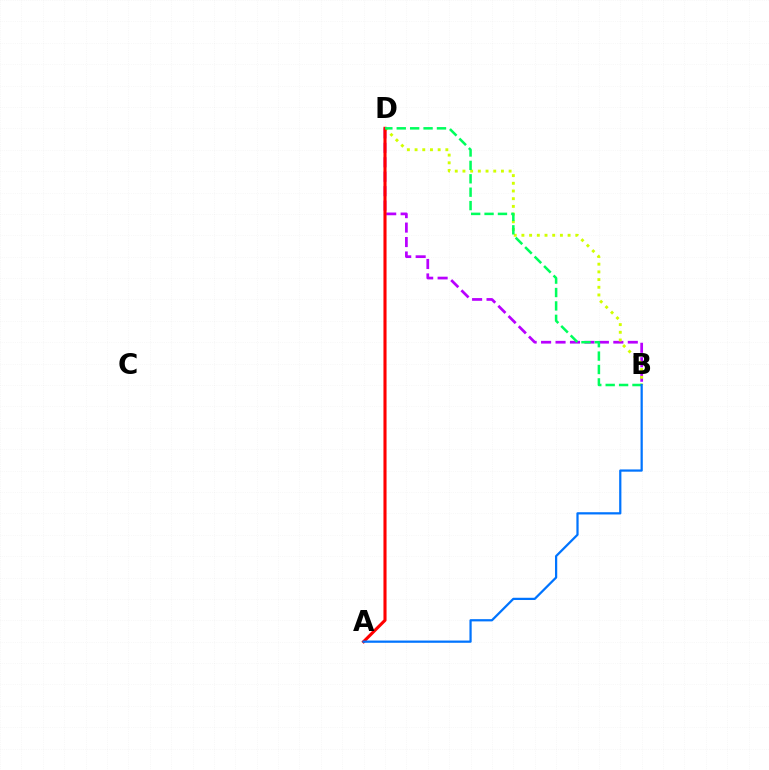{('B', 'D'): [{'color': '#b900ff', 'line_style': 'dashed', 'thickness': 1.96}, {'color': '#d1ff00', 'line_style': 'dotted', 'thickness': 2.09}, {'color': '#00ff5c', 'line_style': 'dashed', 'thickness': 1.82}], ('A', 'D'): [{'color': '#ff0000', 'line_style': 'solid', 'thickness': 2.23}], ('A', 'B'): [{'color': '#0074ff', 'line_style': 'solid', 'thickness': 1.61}]}